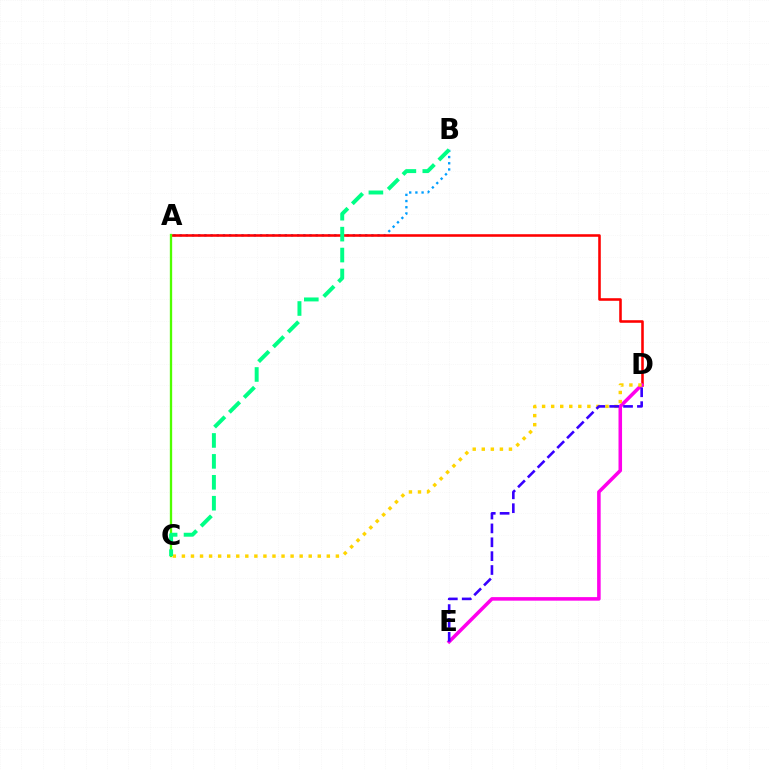{('A', 'B'): [{'color': '#009eff', 'line_style': 'dotted', 'thickness': 1.68}], ('A', 'D'): [{'color': '#ff0000', 'line_style': 'solid', 'thickness': 1.85}], ('D', 'E'): [{'color': '#ff00ed', 'line_style': 'solid', 'thickness': 2.55}, {'color': '#3700ff', 'line_style': 'dashed', 'thickness': 1.88}], ('C', 'D'): [{'color': '#ffd500', 'line_style': 'dotted', 'thickness': 2.46}], ('A', 'C'): [{'color': '#4fff00', 'line_style': 'solid', 'thickness': 1.67}], ('B', 'C'): [{'color': '#00ff86', 'line_style': 'dashed', 'thickness': 2.84}]}